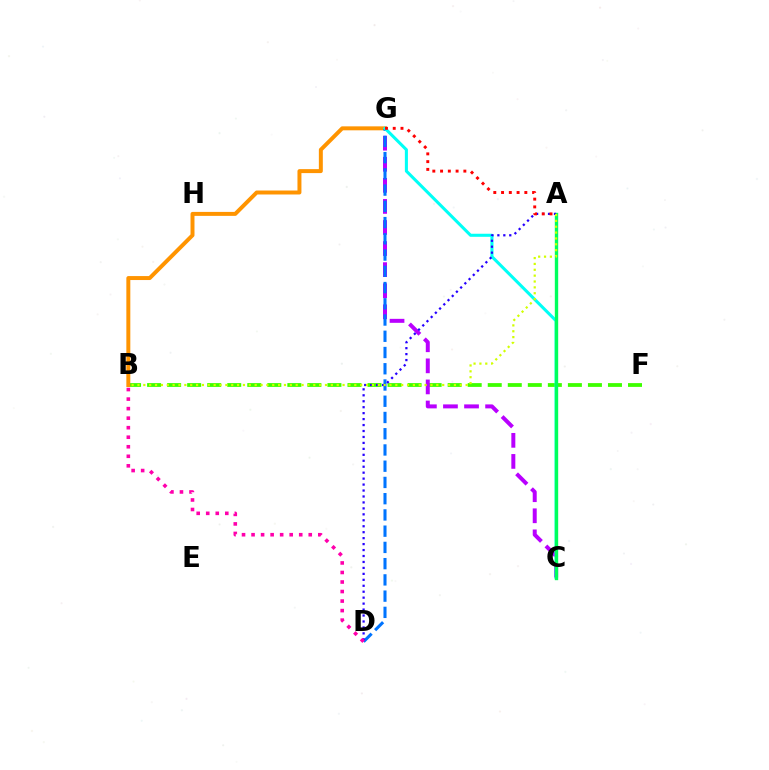{('B', 'F'): [{'color': '#3dff00', 'line_style': 'dashed', 'thickness': 2.72}], ('C', 'G'): [{'color': '#b900ff', 'line_style': 'dashed', 'thickness': 2.86}, {'color': '#00fff6', 'line_style': 'solid', 'thickness': 2.2}], ('B', 'G'): [{'color': '#ff9400', 'line_style': 'solid', 'thickness': 2.86}], ('D', 'G'): [{'color': '#0074ff', 'line_style': 'dashed', 'thickness': 2.21}], ('A', 'C'): [{'color': '#00ff5c', 'line_style': 'solid', 'thickness': 2.43}], ('A', 'D'): [{'color': '#2500ff', 'line_style': 'dotted', 'thickness': 1.62}], ('A', 'G'): [{'color': '#ff0000', 'line_style': 'dotted', 'thickness': 2.11}], ('A', 'B'): [{'color': '#d1ff00', 'line_style': 'dotted', 'thickness': 1.59}], ('B', 'D'): [{'color': '#ff00ac', 'line_style': 'dotted', 'thickness': 2.59}]}